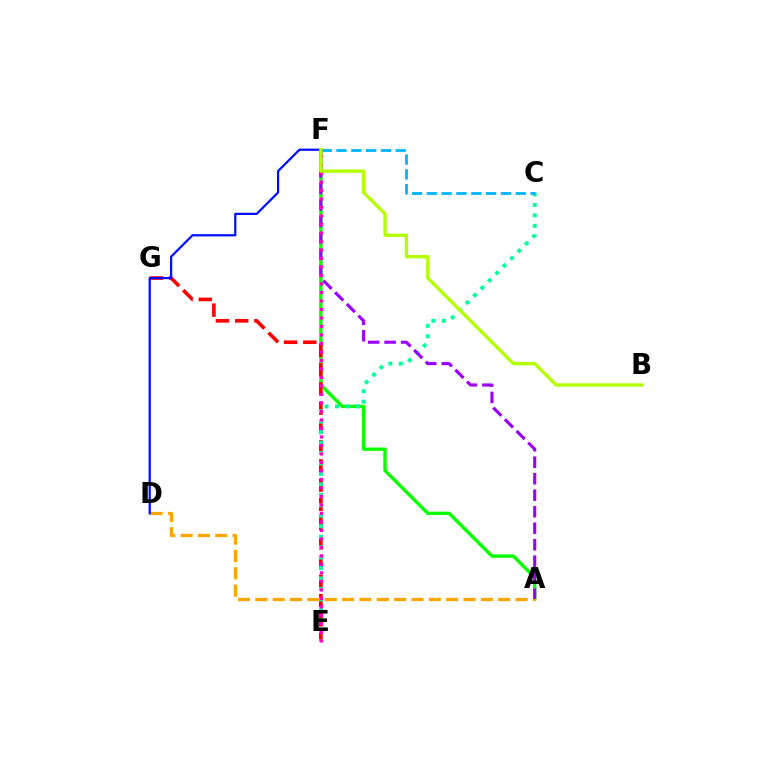{('A', 'F'): [{'color': '#08ff00', 'line_style': 'solid', 'thickness': 2.42}, {'color': '#9b00ff', 'line_style': 'dashed', 'thickness': 2.24}], ('E', 'G'): [{'color': '#ff0000', 'line_style': 'dashed', 'thickness': 2.61}], ('C', 'E'): [{'color': '#00ff9d', 'line_style': 'dotted', 'thickness': 2.84}], ('A', 'D'): [{'color': '#ffa500', 'line_style': 'dashed', 'thickness': 2.36}], ('C', 'F'): [{'color': '#00b5ff', 'line_style': 'dashed', 'thickness': 2.01}], ('E', 'F'): [{'color': '#ff00bd', 'line_style': 'dotted', 'thickness': 2.31}], ('D', 'F'): [{'color': '#0010ff', 'line_style': 'solid', 'thickness': 1.62}], ('B', 'F'): [{'color': '#b3ff00', 'line_style': 'solid', 'thickness': 2.42}]}